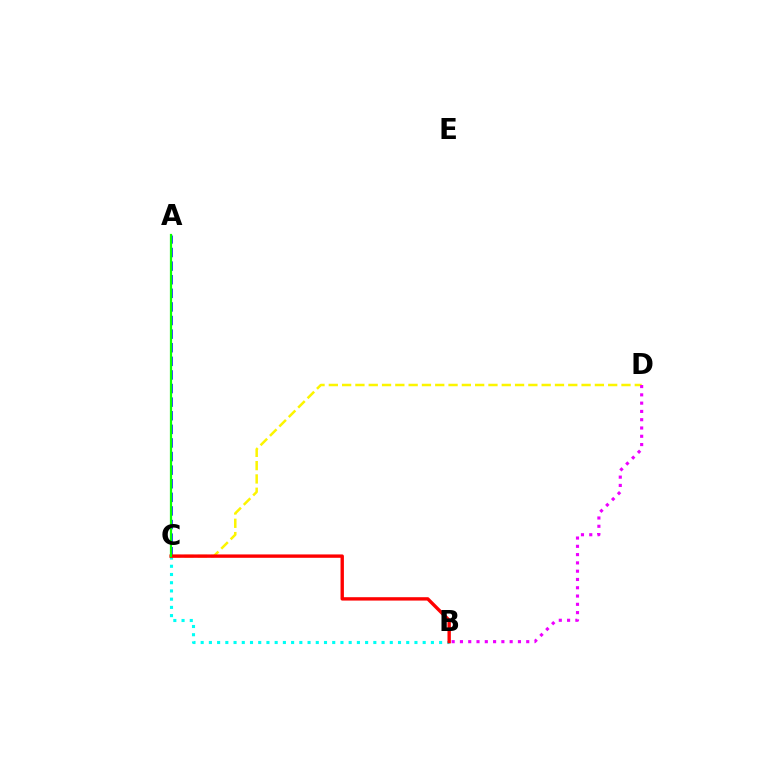{('A', 'C'): [{'color': '#0010ff', 'line_style': 'dashed', 'thickness': 1.85}, {'color': '#08ff00', 'line_style': 'solid', 'thickness': 1.6}], ('B', 'C'): [{'color': '#00fff6', 'line_style': 'dotted', 'thickness': 2.23}, {'color': '#ff0000', 'line_style': 'solid', 'thickness': 2.43}], ('C', 'D'): [{'color': '#fcf500', 'line_style': 'dashed', 'thickness': 1.81}], ('B', 'D'): [{'color': '#ee00ff', 'line_style': 'dotted', 'thickness': 2.25}]}